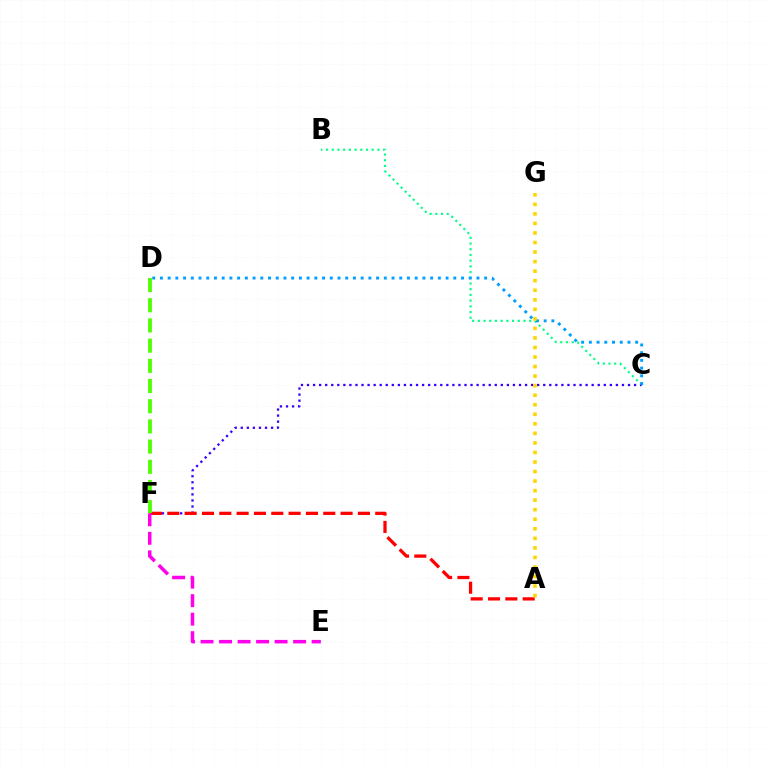{('B', 'C'): [{'color': '#00ff86', 'line_style': 'dotted', 'thickness': 1.55}], ('C', 'F'): [{'color': '#3700ff', 'line_style': 'dotted', 'thickness': 1.65}], ('A', 'F'): [{'color': '#ff0000', 'line_style': 'dashed', 'thickness': 2.35}], ('C', 'D'): [{'color': '#009eff', 'line_style': 'dotted', 'thickness': 2.1}], ('E', 'F'): [{'color': '#ff00ed', 'line_style': 'dashed', 'thickness': 2.52}], ('A', 'G'): [{'color': '#ffd500', 'line_style': 'dotted', 'thickness': 2.59}], ('D', 'F'): [{'color': '#4fff00', 'line_style': 'dashed', 'thickness': 2.74}]}